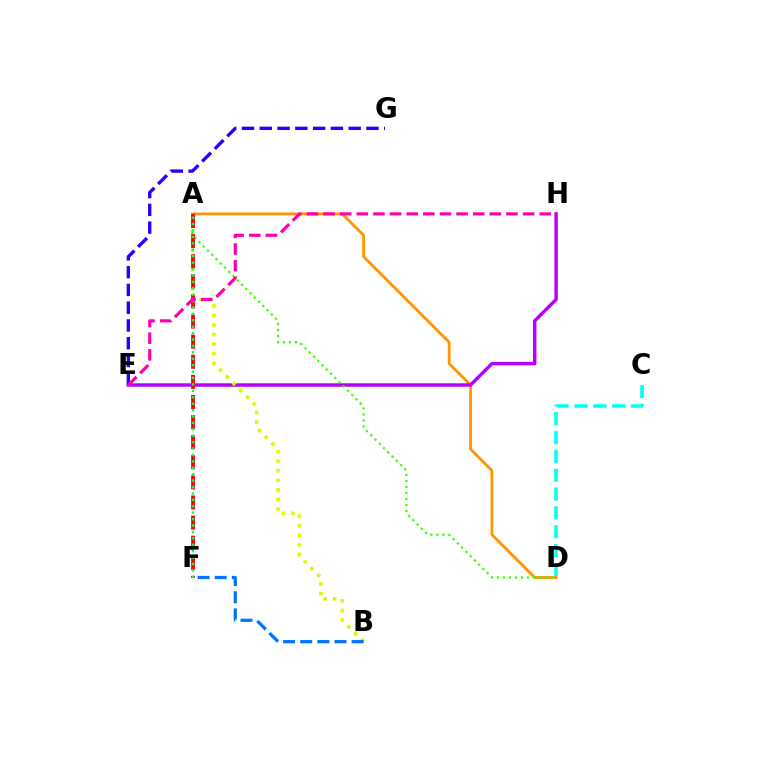{('E', 'G'): [{'color': '#2500ff', 'line_style': 'dashed', 'thickness': 2.42}], ('A', 'D'): [{'color': '#ff9400', 'line_style': 'solid', 'thickness': 2.0}, {'color': '#3dff00', 'line_style': 'dotted', 'thickness': 1.63}], ('C', 'D'): [{'color': '#00fff6', 'line_style': 'dashed', 'thickness': 2.56}], ('E', 'H'): [{'color': '#b900ff', 'line_style': 'solid', 'thickness': 2.48}, {'color': '#ff00ac', 'line_style': 'dashed', 'thickness': 2.26}], ('A', 'B'): [{'color': '#d1ff00', 'line_style': 'dotted', 'thickness': 2.6}], ('A', 'F'): [{'color': '#ff0000', 'line_style': 'dashed', 'thickness': 2.73}, {'color': '#00ff5c', 'line_style': 'dotted', 'thickness': 1.74}], ('B', 'F'): [{'color': '#0074ff', 'line_style': 'dashed', 'thickness': 2.33}]}